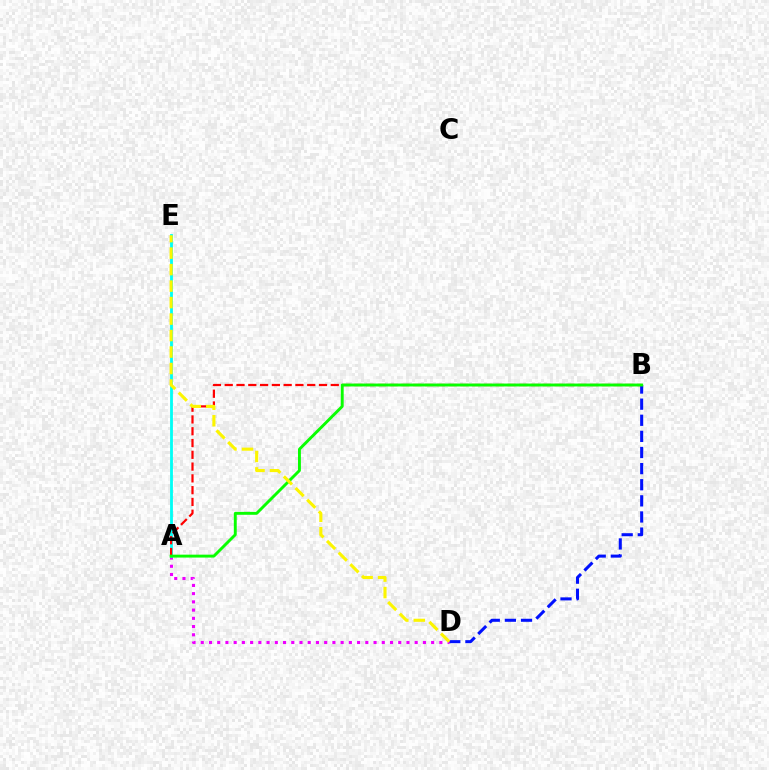{('B', 'D'): [{'color': '#0010ff', 'line_style': 'dashed', 'thickness': 2.19}], ('A', 'D'): [{'color': '#ee00ff', 'line_style': 'dotted', 'thickness': 2.24}], ('A', 'E'): [{'color': '#00fff6', 'line_style': 'solid', 'thickness': 2.03}], ('A', 'B'): [{'color': '#ff0000', 'line_style': 'dashed', 'thickness': 1.6}, {'color': '#08ff00', 'line_style': 'solid', 'thickness': 2.09}], ('D', 'E'): [{'color': '#fcf500', 'line_style': 'dashed', 'thickness': 2.24}]}